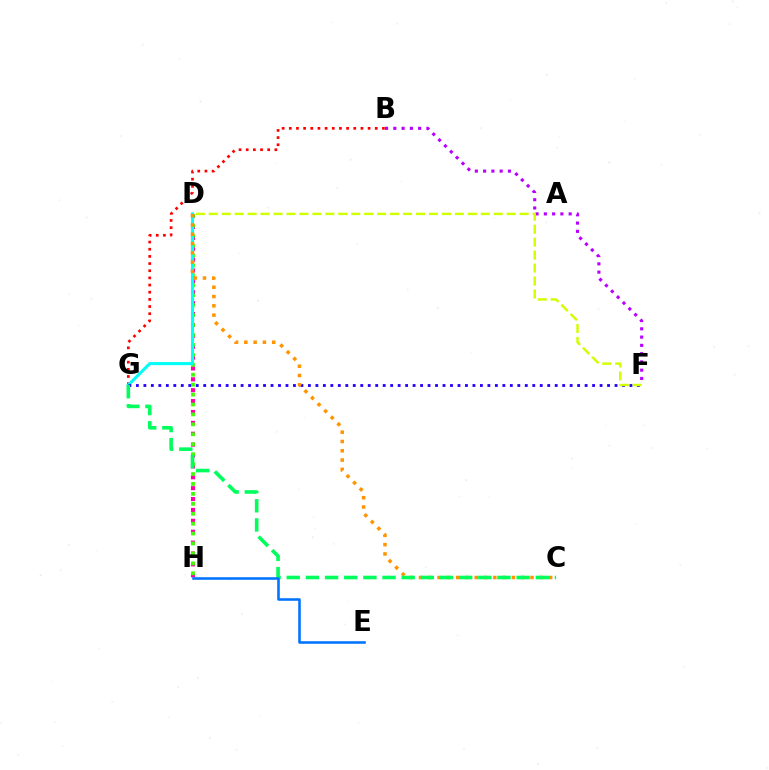{('D', 'H'): [{'color': '#ff00ac', 'line_style': 'dotted', 'thickness': 2.96}, {'color': '#3dff00', 'line_style': 'dotted', 'thickness': 2.7}], ('B', 'F'): [{'color': '#b900ff', 'line_style': 'dotted', 'thickness': 2.25}], ('B', 'G'): [{'color': '#ff0000', 'line_style': 'dotted', 'thickness': 1.95}], ('D', 'G'): [{'color': '#00fff6', 'line_style': 'solid', 'thickness': 2.23}], ('F', 'G'): [{'color': '#2500ff', 'line_style': 'dotted', 'thickness': 2.03}], ('D', 'F'): [{'color': '#d1ff00', 'line_style': 'dashed', 'thickness': 1.76}], ('C', 'D'): [{'color': '#ff9400', 'line_style': 'dotted', 'thickness': 2.53}], ('C', 'G'): [{'color': '#00ff5c', 'line_style': 'dashed', 'thickness': 2.6}], ('E', 'H'): [{'color': '#0074ff', 'line_style': 'solid', 'thickness': 1.85}]}